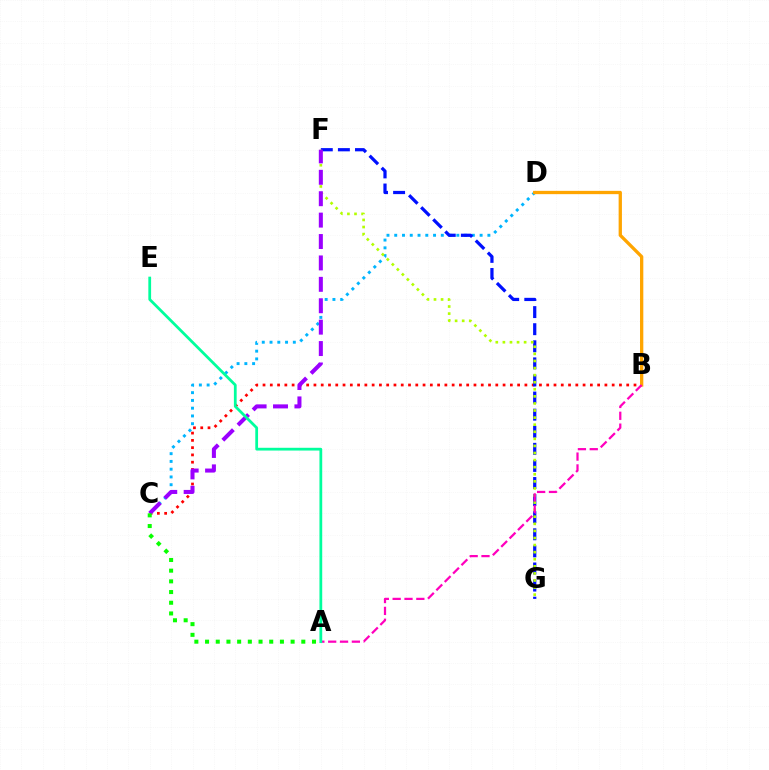{('C', 'D'): [{'color': '#00b5ff', 'line_style': 'dotted', 'thickness': 2.11}], ('B', 'C'): [{'color': '#ff0000', 'line_style': 'dotted', 'thickness': 1.98}], ('B', 'D'): [{'color': '#ffa500', 'line_style': 'solid', 'thickness': 2.37}], ('F', 'G'): [{'color': '#0010ff', 'line_style': 'dashed', 'thickness': 2.32}, {'color': '#b3ff00', 'line_style': 'dotted', 'thickness': 1.92}], ('C', 'F'): [{'color': '#9b00ff', 'line_style': 'dashed', 'thickness': 2.91}], ('A', 'C'): [{'color': '#08ff00', 'line_style': 'dotted', 'thickness': 2.91}], ('A', 'B'): [{'color': '#ff00bd', 'line_style': 'dashed', 'thickness': 1.61}], ('A', 'E'): [{'color': '#00ff9d', 'line_style': 'solid', 'thickness': 1.99}]}